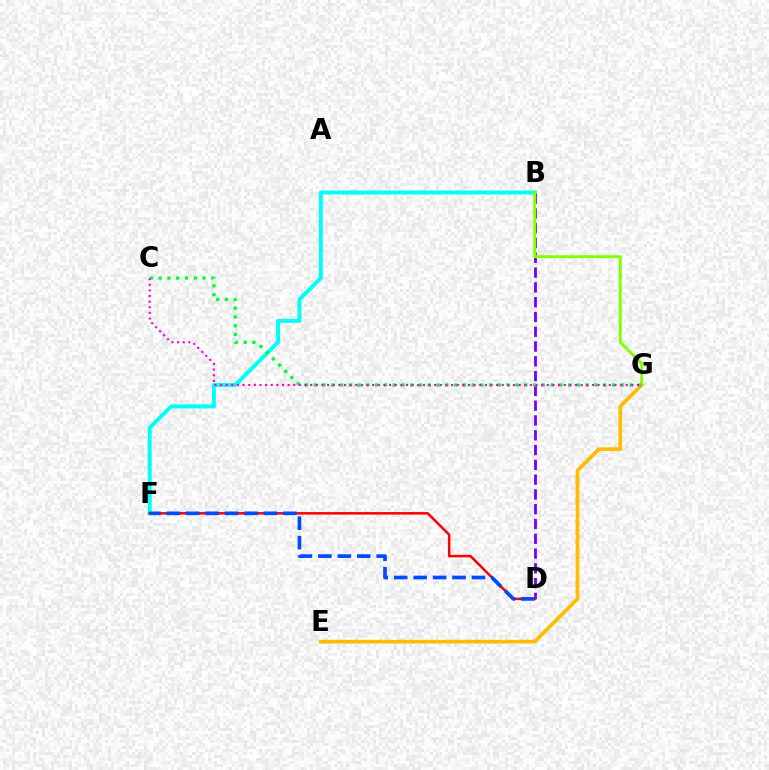{('B', 'F'): [{'color': '#00fff6', 'line_style': 'solid', 'thickness': 2.85}], ('B', 'D'): [{'color': '#7200ff', 'line_style': 'dashed', 'thickness': 2.01}], ('B', 'G'): [{'color': '#84ff00', 'line_style': 'solid', 'thickness': 2.08}], ('E', 'G'): [{'color': '#ffbd00', 'line_style': 'solid', 'thickness': 2.67}], ('C', 'G'): [{'color': '#00ff39', 'line_style': 'dotted', 'thickness': 2.38}, {'color': '#ff00cf', 'line_style': 'dotted', 'thickness': 1.53}], ('D', 'F'): [{'color': '#ff0000', 'line_style': 'solid', 'thickness': 1.82}, {'color': '#004bff', 'line_style': 'dashed', 'thickness': 2.64}]}